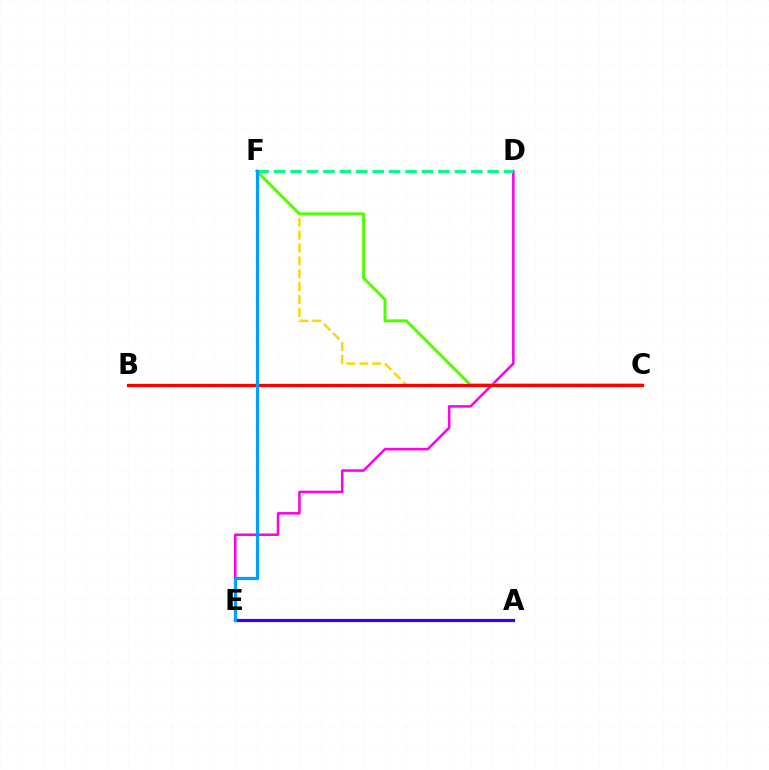{('D', 'E'): [{'color': '#ff00ed', 'line_style': 'solid', 'thickness': 1.84}], ('C', 'F'): [{'color': '#ffd500', 'line_style': 'dashed', 'thickness': 1.75}, {'color': '#4fff00', 'line_style': 'solid', 'thickness': 2.13}], ('A', 'E'): [{'color': '#3700ff', 'line_style': 'solid', 'thickness': 2.27}], ('D', 'F'): [{'color': '#00ff86', 'line_style': 'dashed', 'thickness': 2.23}], ('B', 'C'): [{'color': '#ff0000', 'line_style': 'solid', 'thickness': 2.35}], ('E', 'F'): [{'color': '#009eff', 'line_style': 'solid', 'thickness': 2.33}]}